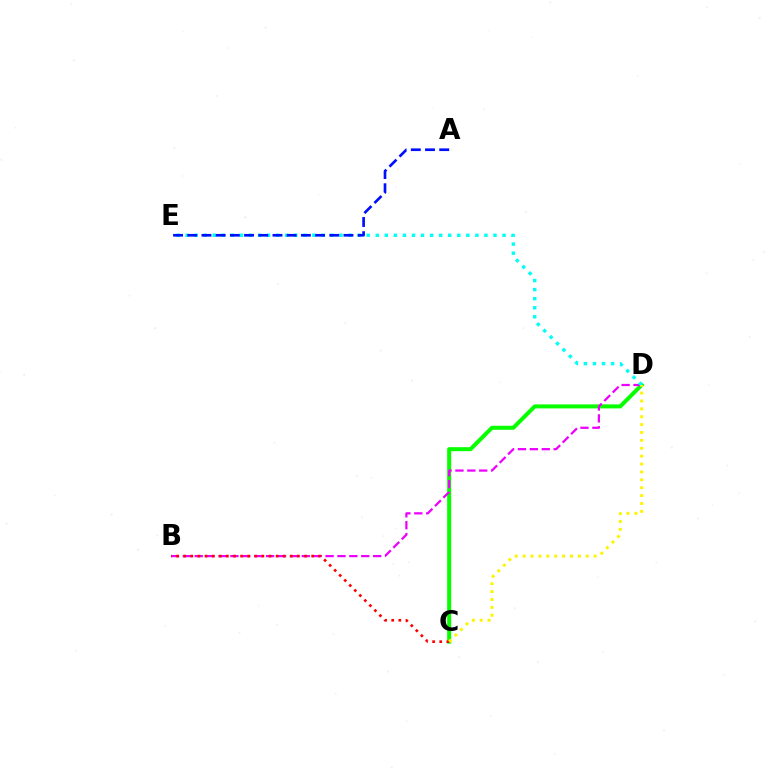{('C', 'D'): [{'color': '#08ff00', 'line_style': 'solid', 'thickness': 2.89}, {'color': '#fcf500', 'line_style': 'dotted', 'thickness': 2.14}], ('B', 'D'): [{'color': '#ee00ff', 'line_style': 'dashed', 'thickness': 1.62}], ('D', 'E'): [{'color': '#00fff6', 'line_style': 'dotted', 'thickness': 2.46}], ('B', 'C'): [{'color': '#ff0000', 'line_style': 'dotted', 'thickness': 1.93}], ('A', 'E'): [{'color': '#0010ff', 'line_style': 'dashed', 'thickness': 1.93}]}